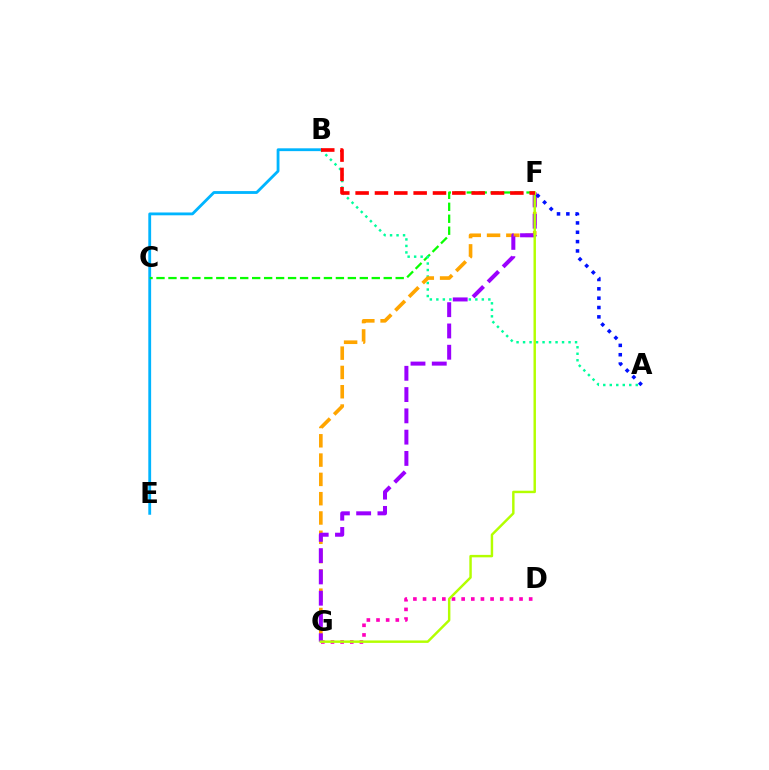{('B', 'E'): [{'color': '#00b5ff', 'line_style': 'solid', 'thickness': 2.03}], ('C', 'F'): [{'color': '#08ff00', 'line_style': 'dashed', 'thickness': 1.62}], ('D', 'G'): [{'color': '#ff00bd', 'line_style': 'dotted', 'thickness': 2.62}], ('A', 'B'): [{'color': '#00ff9d', 'line_style': 'dotted', 'thickness': 1.77}], ('F', 'G'): [{'color': '#ffa500', 'line_style': 'dashed', 'thickness': 2.62}, {'color': '#9b00ff', 'line_style': 'dashed', 'thickness': 2.89}, {'color': '#b3ff00', 'line_style': 'solid', 'thickness': 1.76}], ('A', 'F'): [{'color': '#0010ff', 'line_style': 'dotted', 'thickness': 2.54}], ('B', 'F'): [{'color': '#ff0000', 'line_style': 'dashed', 'thickness': 2.63}]}